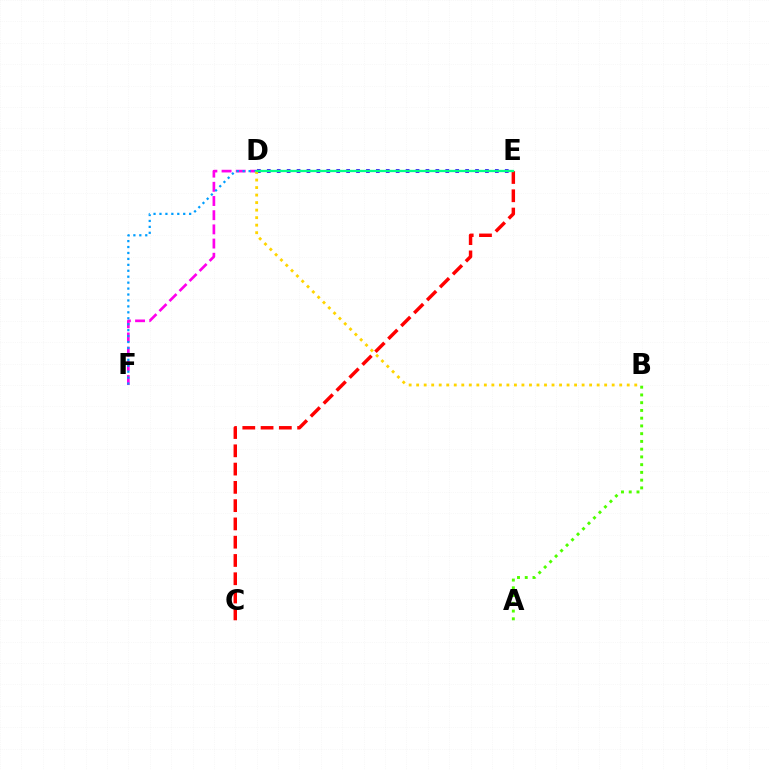{('D', 'F'): [{'color': '#ff00ed', 'line_style': 'dashed', 'thickness': 1.93}, {'color': '#009eff', 'line_style': 'dotted', 'thickness': 1.61}], ('C', 'E'): [{'color': '#ff0000', 'line_style': 'dashed', 'thickness': 2.48}], ('D', 'E'): [{'color': '#3700ff', 'line_style': 'dotted', 'thickness': 2.69}, {'color': '#00ff86', 'line_style': 'solid', 'thickness': 1.65}], ('B', 'D'): [{'color': '#ffd500', 'line_style': 'dotted', 'thickness': 2.04}], ('A', 'B'): [{'color': '#4fff00', 'line_style': 'dotted', 'thickness': 2.1}]}